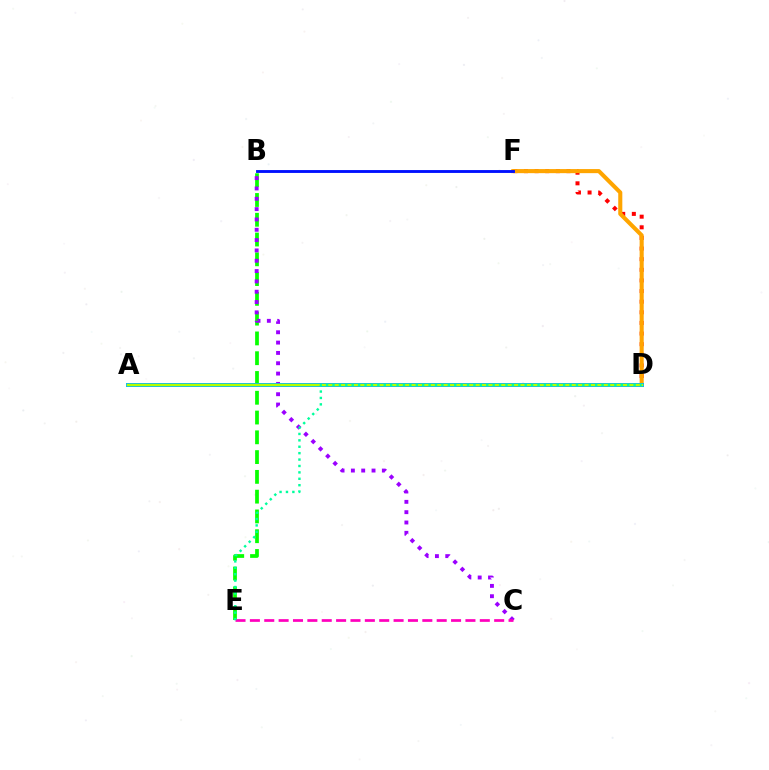{('B', 'E'): [{'color': '#08ff00', 'line_style': 'dashed', 'thickness': 2.69}], ('B', 'C'): [{'color': '#9b00ff', 'line_style': 'dotted', 'thickness': 2.81}], ('C', 'E'): [{'color': '#ff00bd', 'line_style': 'dashed', 'thickness': 1.95}], ('D', 'F'): [{'color': '#ff0000', 'line_style': 'dotted', 'thickness': 2.89}, {'color': '#ffa500', 'line_style': 'solid', 'thickness': 2.94}], ('A', 'D'): [{'color': '#00b5ff', 'line_style': 'solid', 'thickness': 2.85}, {'color': '#b3ff00', 'line_style': 'solid', 'thickness': 1.73}], ('B', 'F'): [{'color': '#0010ff', 'line_style': 'solid', 'thickness': 2.06}], ('D', 'E'): [{'color': '#00ff9d', 'line_style': 'dotted', 'thickness': 1.74}]}